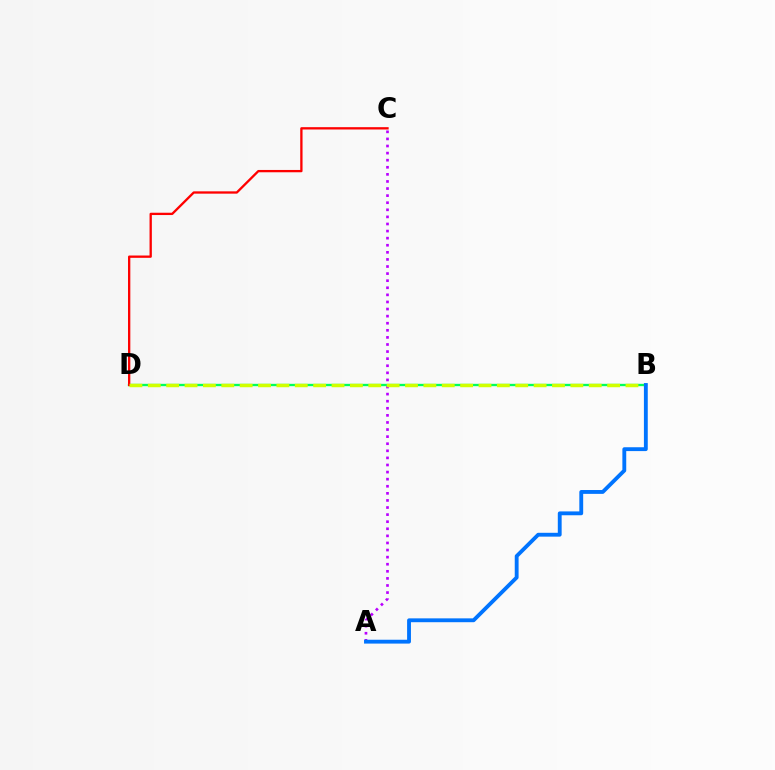{('A', 'C'): [{'color': '#b900ff', 'line_style': 'dotted', 'thickness': 1.93}], ('B', 'D'): [{'color': '#00ff5c', 'line_style': 'solid', 'thickness': 1.69}, {'color': '#d1ff00', 'line_style': 'dashed', 'thickness': 2.5}], ('C', 'D'): [{'color': '#ff0000', 'line_style': 'solid', 'thickness': 1.66}], ('A', 'B'): [{'color': '#0074ff', 'line_style': 'solid', 'thickness': 2.77}]}